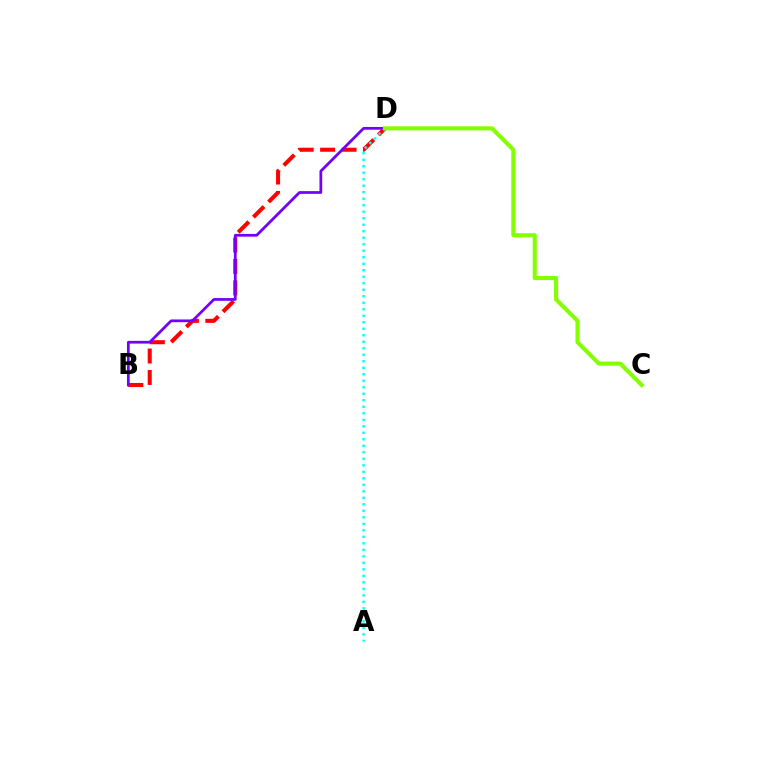{('B', 'D'): [{'color': '#ff0000', 'line_style': 'dashed', 'thickness': 2.91}, {'color': '#7200ff', 'line_style': 'solid', 'thickness': 1.98}], ('A', 'D'): [{'color': '#00fff6', 'line_style': 'dotted', 'thickness': 1.77}], ('C', 'D'): [{'color': '#84ff00', 'line_style': 'solid', 'thickness': 2.94}]}